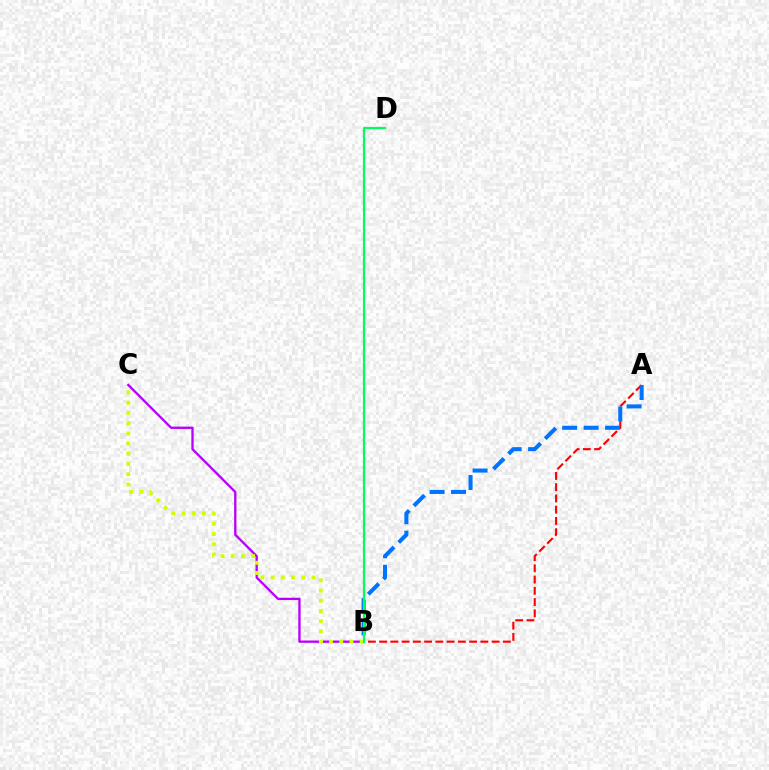{('B', 'C'): [{'color': '#b900ff', 'line_style': 'solid', 'thickness': 1.67}, {'color': '#d1ff00', 'line_style': 'dotted', 'thickness': 2.78}], ('A', 'B'): [{'color': '#ff0000', 'line_style': 'dashed', 'thickness': 1.53}, {'color': '#0074ff', 'line_style': 'dashed', 'thickness': 2.92}], ('B', 'D'): [{'color': '#00ff5c', 'line_style': 'solid', 'thickness': 1.6}]}